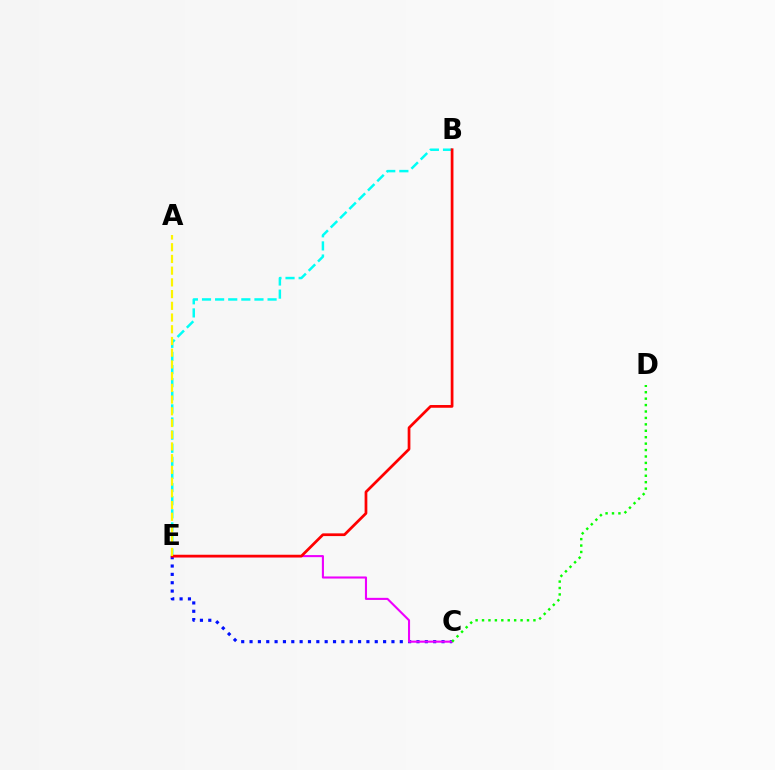{('C', 'E'): [{'color': '#0010ff', 'line_style': 'dotted', 'thickness': 2.27}, {'color': '#ee00ff', 'line_style': 'solid', 'thickness': 1.51}], ('B', 'E'): [{'color': '#00fff6', 'line_style': 'dashed', 'thickness': 1.78}, {'color': '#ff0000', 'line_style': 'solid', 'thickness': 1.97}], ('A', 'E'): [{'color': '#fcf500', 'line_style': 'dashed', 'thickness': 1.59}], ('C', 'D'): [{'color': '#08ff00', 'line_style': 'dotted', 'thickness': 1.75}]}